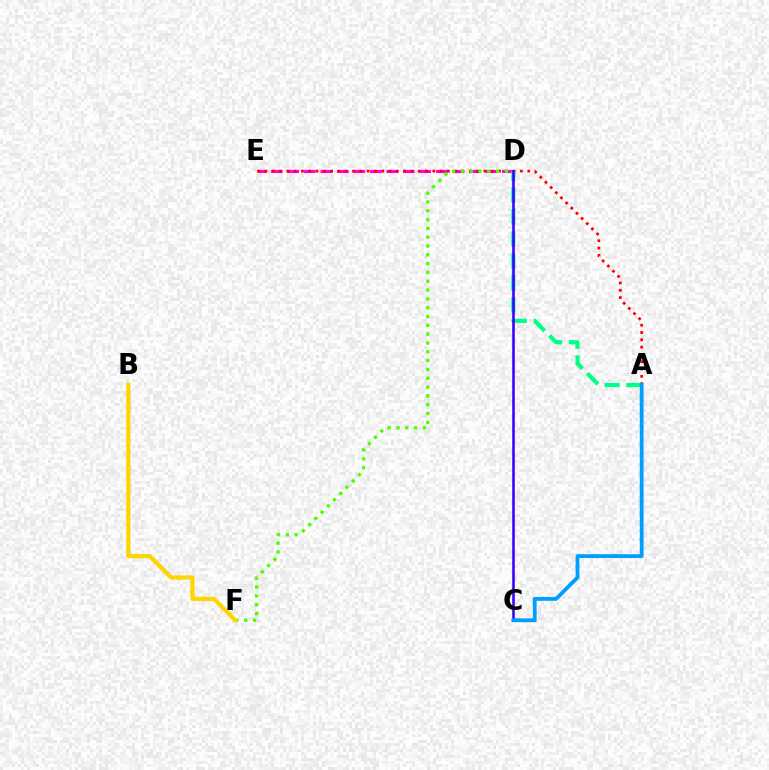{('D', 'E'): [{'color': '#ff00ed', 'line_style': 'dashed', 'thickness': 2.24}], ('A', 'E'): [{'color': '#ff0000', 'line_style': 'dotted', 'thickness': 1.98}], ('D', 'F'): [{'color': '#4fff00', 'line_style': 'dotted', 'thickness': 2.4}], ('A', 'D'): [{'color': '#00ff86', 'line_style': 'dashed', 'thickness': 2.98}], ('B', 'F'): [{'color': '#ffd500', 'line_style': 'solid', 'thickness': 3.0}], ('C', 'D'): [{'color': '#3700ff', 'line_style': 'solid', 'thickness': 1.84}], ('A', 'C'): [{'color': '#009eff', 'line_style': 'solid', 'thickness': 2.74}]}